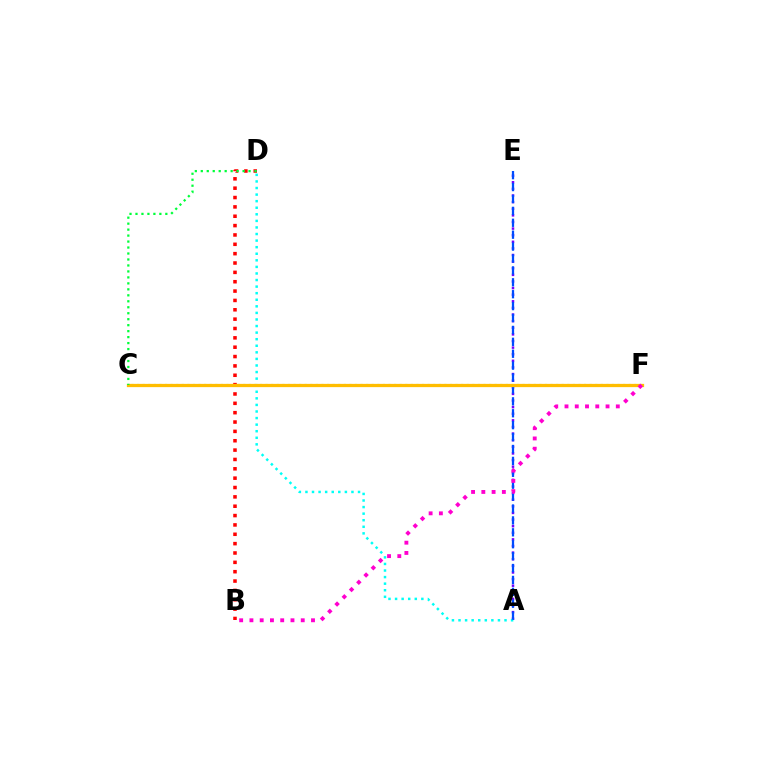{('C', 'F'): [{'color': '#84ff00', 'line_style': 'dotted', 'thickness': 1.52}, {'color': '#ffbd00', 'line_style': 'solid', 'thickness': 2.35}], ('A', 'E'): [{'color': '#7200ff', 'line_style': 'dotted', 'thickness': 1.8}, {'color': '#004bff', 'line_style': 'dashed', 'thickness': 1.62}], ('A', 'D'): [{'color': '#00fff6', 'line_style': 'dotted', 'thickness': 1.79}], ('B', 'D'): [{'color': '#ff0000', 'line_style': 'dotted', 'thickness': 2.54}], ('C', 'D'): [{'color': '#00ff39', 'line_style': 'dotted', 'thickness': 1.62}], ('B', 'F'): [{'color': '#ff00cf', 'line_style': 'dotted', 'thickness': 2.79}]}